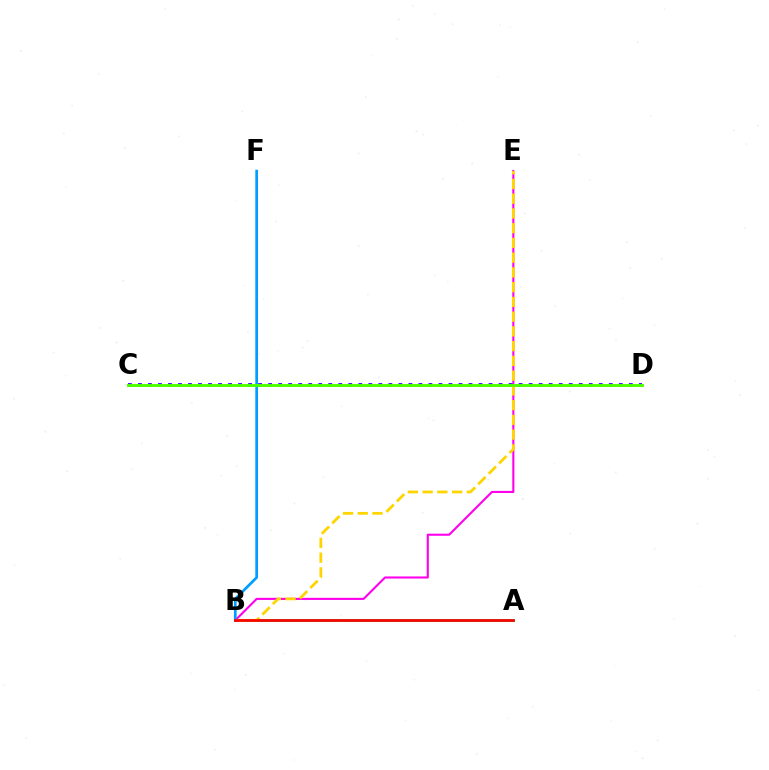{('A', 'B'): [{'color': '#00ff86', 'line_style': 'solid', 'thickness': 2.12}, {'color': '#ff0000', 'line_style': 'solid', 'thickness': 1.96}], ('B', 'E'): [{'color': '#ff00ed', 'line_style': 'solid', 'thickness': 1.51}, {'color': '#ffd500', 'line_style': 'dashed', 'thickness': 2.0}], ('C', 'D'): [{'color': '#3700ff', 'line_style': 'dotted', 'thickness': 2.72}, {'color': '#4fff00', 'line_style': 'solid', 'thickness': 2.11}], ('B', 'F'): [{'color': '#009eff', 'line_style': 'solid', 'thickness': 1.95}]}